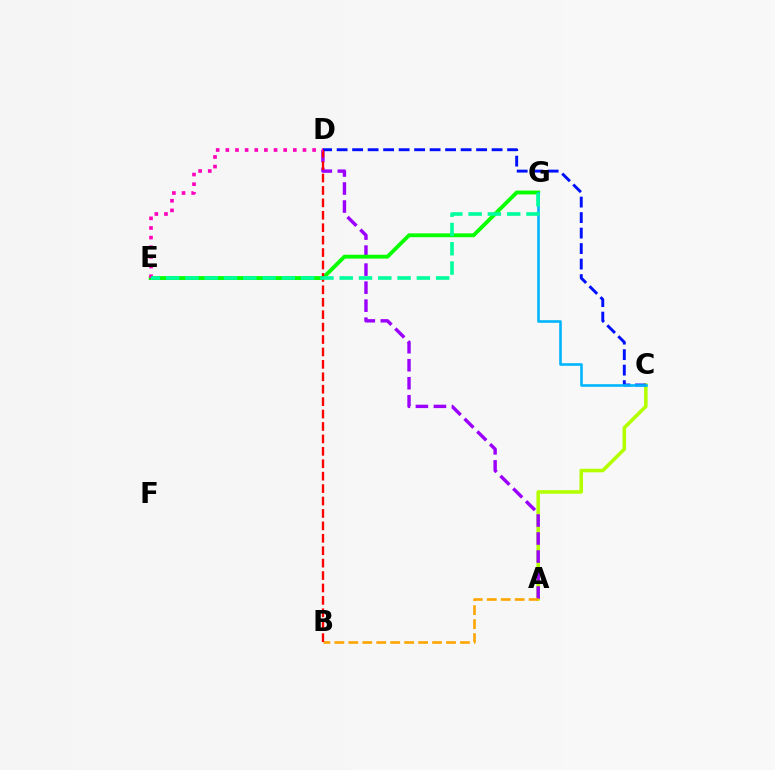{('A', 'C'): [{'color': '#b3ff00', 'line_style': 'solid', 'thickness': 2.56}], ('A', 'D'): [{'color': '#9b00ff', 'line_style': 'dashed', 'thickness': 2.45}], ('C', 'D'): [{'color': '#0010ff', 'line_style': 'dashed', 'thickness': 2.11}], ('A', 'B'): [{'color': '#ffa500', 'line_style': 'dashed', 'thickness': 1.9}], ('E', 'G'): [{'color': '#08ff00', 'line_style': 'solid', 'thickness': 2.78}, {'color': '#00ff9d', 'line_style': 'dashed', 'thickness': 2.62}], ('C', 'G'): [{'color': '#00b5ff', 'line_style': 'solid', 'thickness': 1.88}], ('B', 'D'): [{'color': '#ff0000', 'line_style': 'dashed', 'thickness': 1.69}], ('D', 'E'): [{'color': '#ff00bd', 'line_style': 'dotted', 'thickness': 2.62}]}